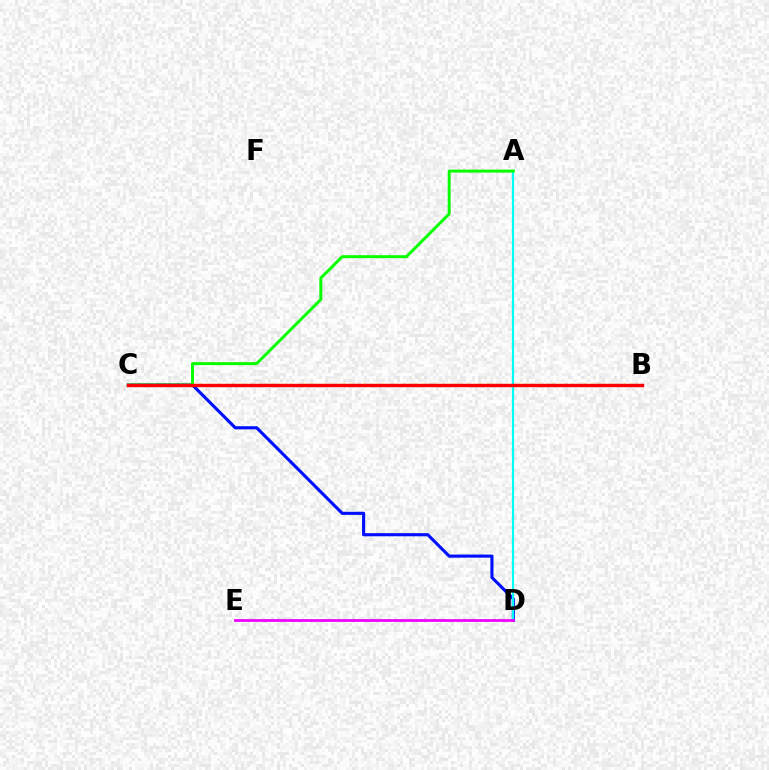{('C', 'D'): [{'color': '#0010ff', 'line_style': 'solid', 'thickness': 2.24}], ('B', 'C'): [{'color': '#fcf500', 'line_style': 'dotted', 'thickness': 1.77}, {'color': '#ff0000', 'line_style': 'solid', 'thickness': 2.45}], ('A', 'D'): [{'color': '#00fff6', 'line_style': 'solid', 'thickness': 1.57}], ('A', 'C'): [{'color': '#08ff00', 'line_style': 'solid', 'thickness': 2.14}], ('D', 'E'): [{'color': '#ee00ff', 'line_style': 'solid', 'thickness': 1.98}]}